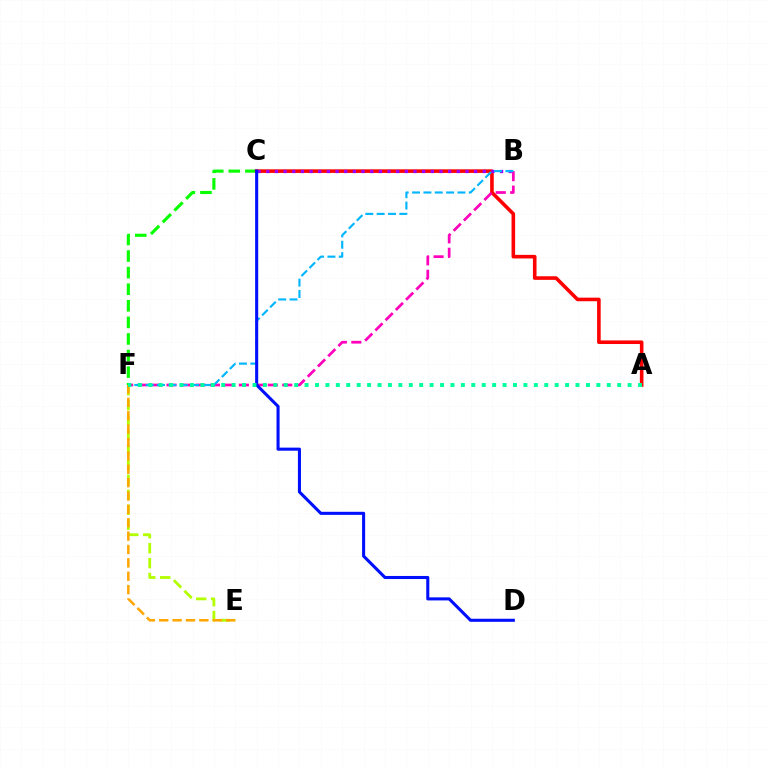{('C', 'F'): [{'color': '#08ff00', 'line_style': 'dashed', 'thickness': 2.25}], ('A', 'C'): [{'color': '#ff0000', 'line_style': 'solid', 'thickness': 2.58}], ('B', 'C'): [{'color': '#9b00ff', 'line_style': 'dotted', 'thickness': 2.35}], ('B', 'F'): [{'color': '#ff00bd', 'line_style': 'dashed', 'thickness': 1.97}, {'color': '#00b5ff', 'line_style': 'dashed', 'thickness': 1.54}], ('E', 'F'): [{'color': '#b3ff00', 'line_style': 'dashed', 'thickness': 2.03}, {'color': '#ffa500', 'line_style': 'dashed', 'thickness': 1.82}], ('C', 'D'): [{'color': '#0010ff', 'line_style': 'solid', 'thickness': 2.21}], ('A', 'F'): [{'color': '#00ff9d', 'line_style': 'dotted', 'thickness': 2.83}]}